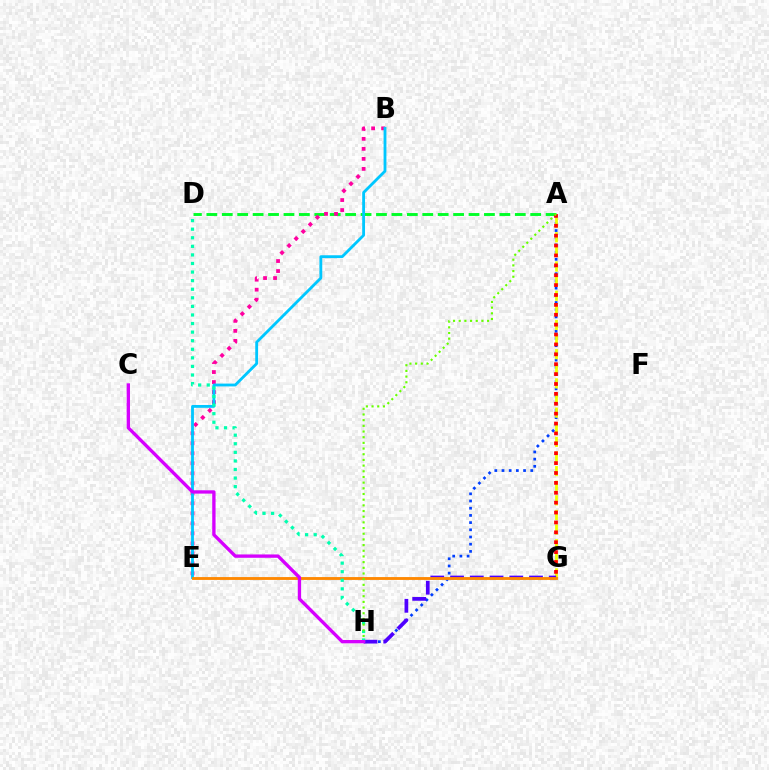{('A', 'D'): [{'color': '#00ff27', 'line_style': 'dashed', 'thickness': 2.09}], ('B', 'E'): [{'color': '#ff00a0', 'line_style': 'dotted', 'thickness': 2.72}, {'color': '#00c7ff', 'line_style': 'solid', 'thickness': 2.04}], ('A', 'H'): [{'color': '#003fff', 'line_style': 'dotted', 'thickness': 1.95}, {'color': '#66ff00', 'line_style': 'dotted', 'thickness': 1.54}], ('A', 'G'): [{'color': '#eeff00', 'line_style': 'dashed', 'thickness': 1.99}, {'color': '#ff0000', 'line_style': 'dotted', 'thickness': 2.69}], ('G', 'H'): [{'color': '#4f00ff', 'line_style': 'dashed', 'thickness': 2.68}], ('E', 'G'): [{'color': '#ff8800', 'line_style': 'solid', 'thickness': 2.05}], ('D', 'H'): [{'color': '#00ffaf', 'line_style': 'dotted', 'thickness': 2.33}], ('C', 'H'): [{'color': '#d600ff', 'line_style': 'solid', 'thickness': 2.4}]}